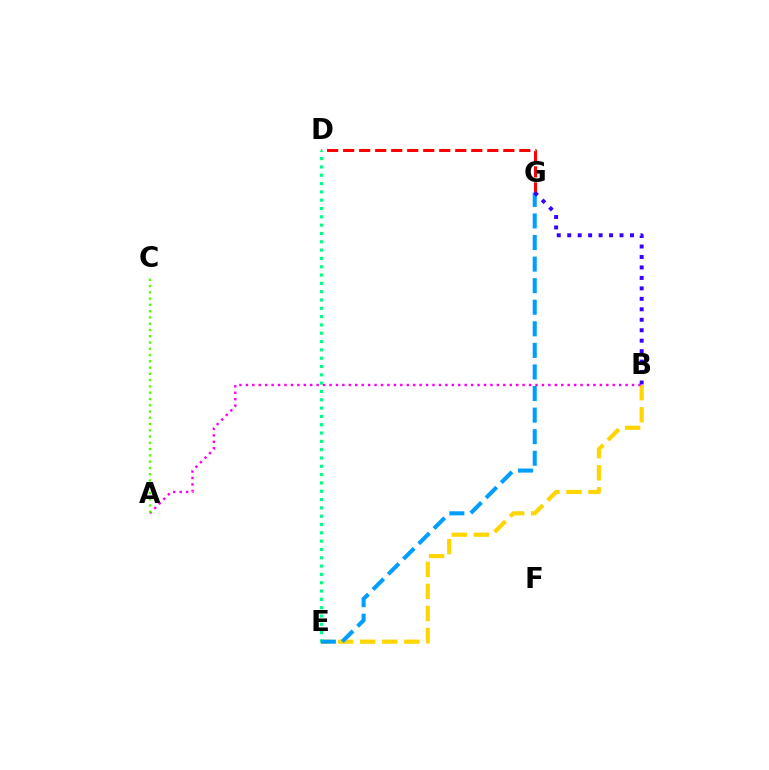{('D', 'G'): [{'color': '#ff0000', 'line_style': 'dashed', 'thickness': 2.18}], ('B', 'E'): [{'color': '#ffd500', 'line_style': 'dashed', 'thickness': 3.0}], ('D', 'E'): [{'color': '#00ff86', 'line_style': 'dotted', 'thickness': 2.26}], ('E', 'G'): [{'color': '#009eff', 'line_style': 'dashed', 'thickness': 2.93}], ('A', 'B'): [{'color': '#ff00ed', 'line_style': 'dotted', 'thickness': 1.75}], ('B', 'G'): [{'color': '#3700ff', 'line_style': 'dotted', 'thickness': 2.84}], ('A', 'C'): [{'color': '#4fff00', 'line_style': 'dotted', 'thickness': 1.7}]}